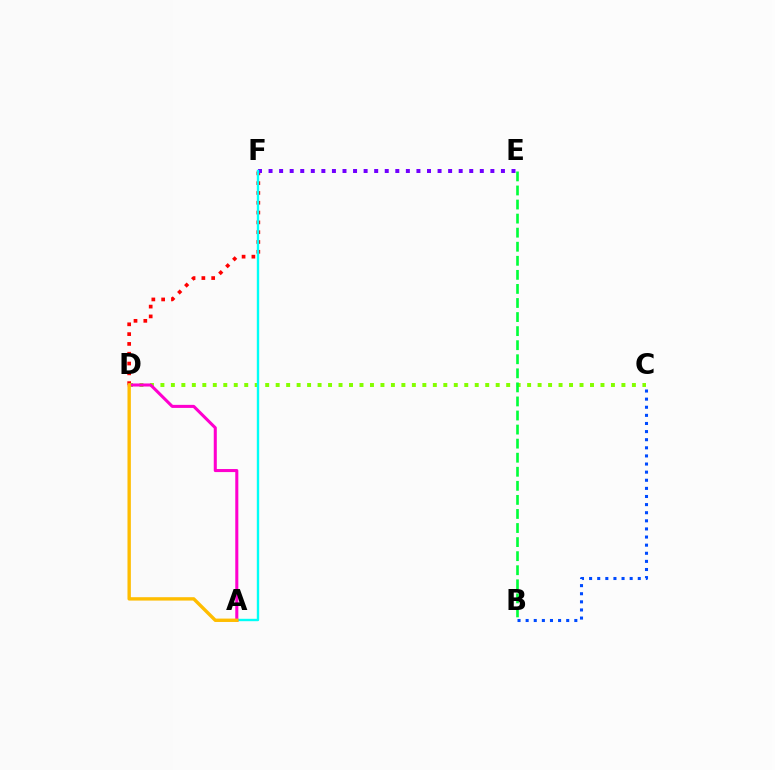{('D', 'F'): [{'color': '#ff0000', 'line_style': 'dotted', 'thickness': 2.66}], ('B', 'C'): [{'color': '#004bff', 'line_style': 'dotted', 'thickness': 2.2}], ('C', 'D'): [{'color': '#84ff00', 'line_style': 'dotted', 'thickness': 2.85}], ('E', 'F'): [{'color': '#7200ff', 'line_style': 'dotted', 'thickness': 2.87}], ('A', 'F'): [{'color': '#00fff6', 'line_style': 'solid', 'thickness': 1.72}], ('B', 'E'): [{'color': '#00ff39', 'line_style': 'dashed', 'thickness': 1.91}], ('A', 'D'): [{'color': '#ff00cf', 'line_style': 'solid', 'thickness': 2.2}, {'color': '#ffbd00', 'line_style': 'solid', 'thickness': 2.44}]}